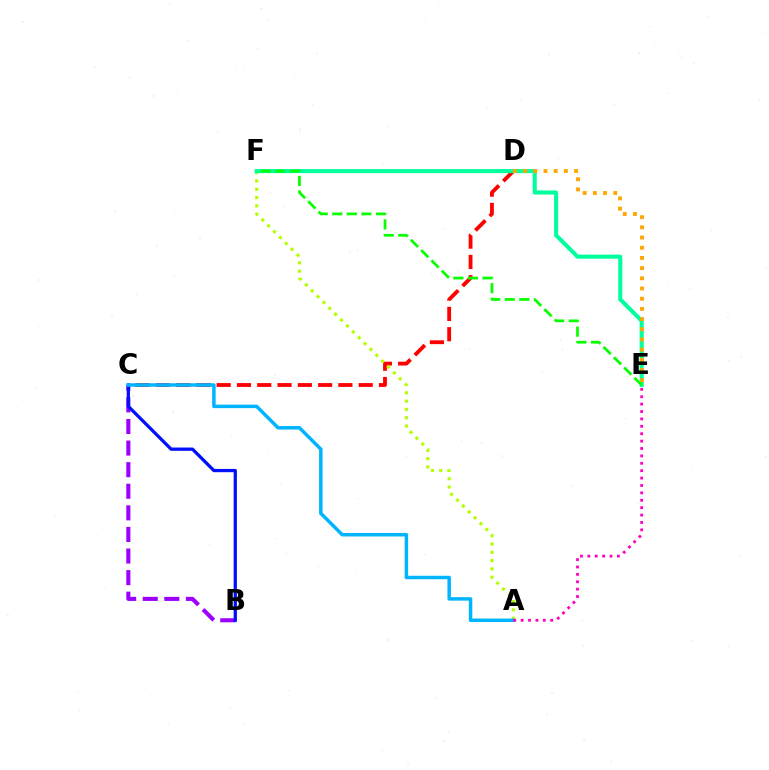{('C', 'D'): [{'color': '#ff0000', 'line_style': 'dashed', 'thickness': 2.76}], ('A', 'F'): [{'color': '#b3ff00', 'line_style': 'dotted', 'thickness': 2.25}], ('B', 'C'): [{'color': '#9b00ff', 'line_style': 'dashed', 'thickness': 2.93}, {'color': '#0010ff', 'line_style': 'solid', 'thickness': 2.35}], ('E', 'F'): [{'color': '#00ff9d', 'line_style': 'solid', 'thickness': 2.93}, {'color': '#08ff00', 'line_style': 'dashed', 'thickness': 1.98}], ('A', 'C'): [{'color': '#00b5ff', 'line_style': 'solid', 'thickness': 2.51}], ('A', 'E'): [{'color': '#ff00bd', 'line_style': 'dotted', 'thickness': 2.01}], ('D', 'E'): [{'color': '#ffa500', 'line_style': 'dotted', 'thickness': 2.77}]}